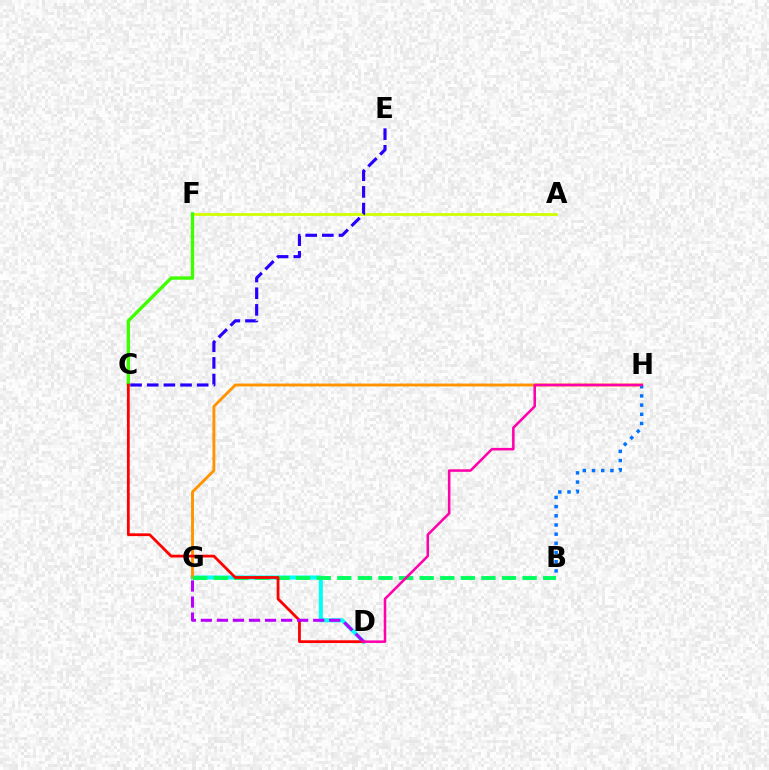{('D', 'G'): [{'color': '#00fff6', 'line_style': 'solid', 'thickness': 2.91}, {'color': '#b900ff', 'line_style': 'dashed', 'thickness': 2.18}], ('G', 'H'): [{'color': '#ff9400', 'line_style': 'solid', 'thickness': 2.08}], ('A', 'F'): [{'color': '#d1ff00', 'line_style': 'solid', 'thickness': 2.0}], ('C', 'F'): [{'color': '#3dff00', 'line_style': 'solid', 'thickness': 2.42}], ('B', 'G'): [{'color': '#00ff5c', 'line_style': 'dashed', 'thickness': 2.8}], ('B', 'H'): [{'color': '#0074ff', 'line_style': 'dotted', 'thickness': 2.5}], ('C', 'D'): [{'color': '#ff0000', 'line_style': 'solid', 'thickness': 2.0}], ('C', 'E'): [{'color': '#2500ff', 'line_style': 'dashed', 'thickness': 2.26}], ('D', 'H'): [{'color': '#ff00ac', 'line_style': 'solid', 'thickness': 1.82}]}